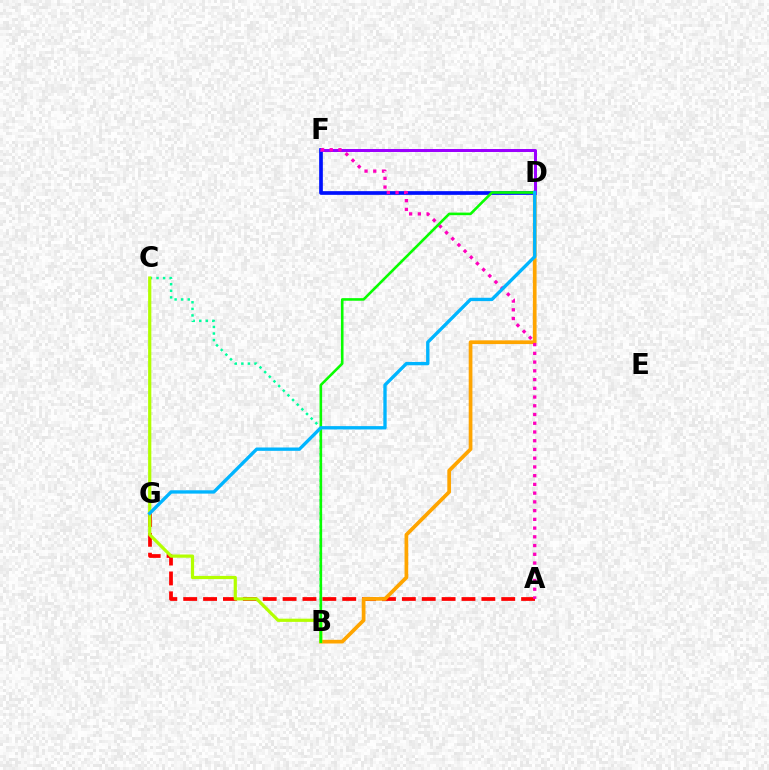{('A', 'G'): [{'color': '#ff0000', 'line_style': 'dashed', 'thickness': 2.7}], ('B', 'D'): [{'color': '#ffa500', 'line_style': 'solid', 'thickness': 2.67}, {'color': '#08ff00', 'line_style': 'solid', 'thickness': 1.87}], ('B', 'C'): [{'color': '#00ff9d', 'line_style': 'dotted', 'thickness': 1.79}, {'color': '#b3ff00', 'line_style': 'solid', 'thickness': 2.31}], ('D', 'F'): [{'color': '#0010ff', 'line_style': 'solid', 'thickness': 2.66}, {'color': '#9b00ff', 'line_style': 'solid', 'thickness': 2.16}], ('A', 'F'): [{'color': '#ff00bd', 'line_style': 'dotted', 'thickness': 2.37}], ('D', 'G'): [{'color': '#00b5ff', 'line_style': 'solid', 'thickness': 2.4}]}